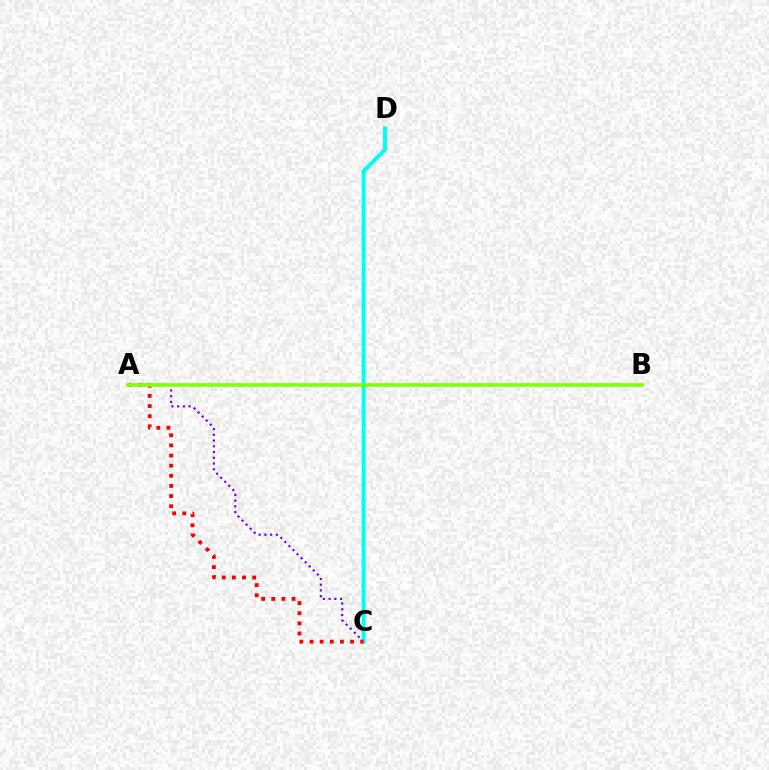{('A', 'C'): [{'color': '#7200ff', 'line_style': 'dotted', 'thickness': 1.56}, {'color': '#ff0000', 'line_style': 'dotted', 'thickness': 2.75}], ('C', 'D'): [{'color': '#00fff6', 'line_style': 'solid', 'thickness': 2.82}], ('A', 'B'): [{'color': '#84ff00', 'line_style': 'solid', 'thickness': 2.61}]}